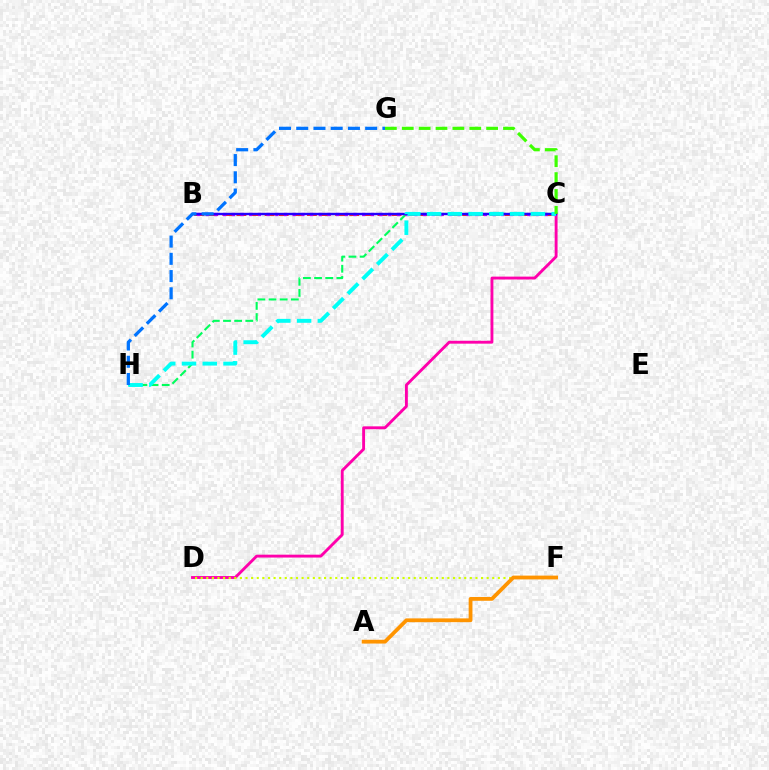{('C', 'D'): [{'color': '#ff00ac', 'line_style': 'solid', 'thickness': 2.07}], ('C', 'H'): [{'color': '#00ff5c', 'line_style': 'dashed', 'thickness': 1.52}, {'color': '#00fff6', 'line_style': 'dashed', 'thickness': 2.82}], ('D', 'F'): [{'color': '#d1ff00', 'line_style': 'dotted', 'thickness': 1.52}], ('B', 'C'): [{'color': '#ff0000', 'line_style': 'dashed', 'thickness': 1.92}, {'color': '#b900ff', 'line_style': 'dotted', 'thickness': 2.36}, {'color': '#2500ff', 'line_style': 'solid', 'thickness': 1.72}], ('A', 'F'): [{'color': '#ff9400', 'line_style': 'solid', 'thickness': 2.73}], ('C', 'G'): [{'color': '#3dff00', 'line_style': 'dashed', 'thickness': 2.29}], ('G', 'H'): [{'color': '#0074ff', 'line_style': 'dashed', 'thickness': 2.34}]}